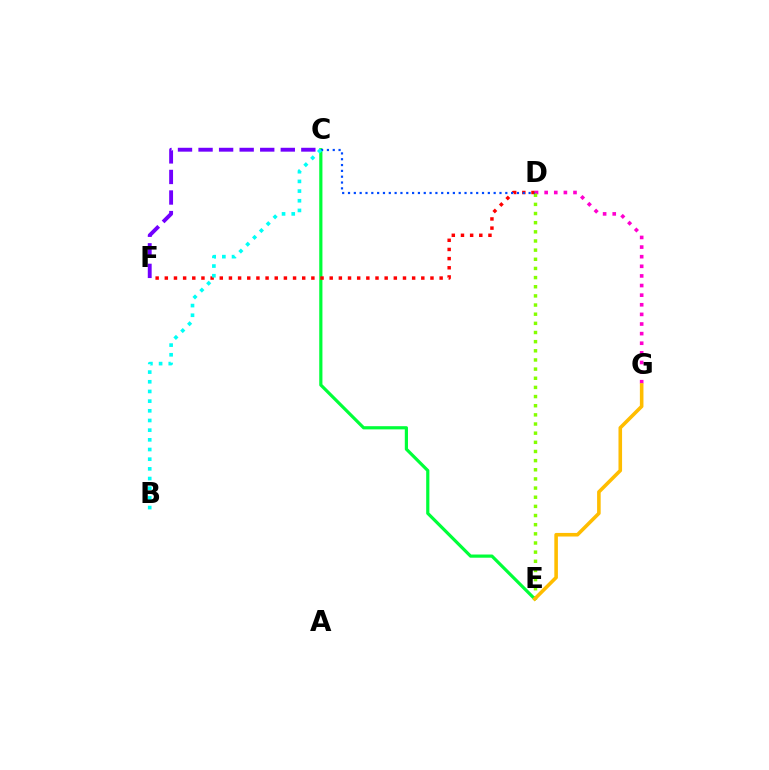{('D', 'G'): [{'color': '#ff00cf', 'line_style': 'dotted', 'thickness': 2.61}], ('D', 'E'): [{'color': '#84ff00', 'line_style': 'dotted', 'thickness': 2.49}], ('C', 'E'): [{'color': '#00ff39', 'line_style': 'solid', 'thickness': 2.3}], ('E', 'G'): [{'color': '#ffbd00', 'line_style': 'solid', 'thickness': 2.58}], ('D', 'F'): [{'color': '#ff0000', 'line_style': 'dotted', 'thickness': 2.49}], ('C', 'F'): [{'color': '#7200ff', 'line_style': 'dashed', 'thickness': 2.79}], ('C', 'D'): [{'color': '#004bff', 'line_style': 'dotted', 'thickness': 1.58}], ('B', 'C'): [{'color': '#00fff6', 'line_style': 'dotted', 'thickness': 2.63}]}